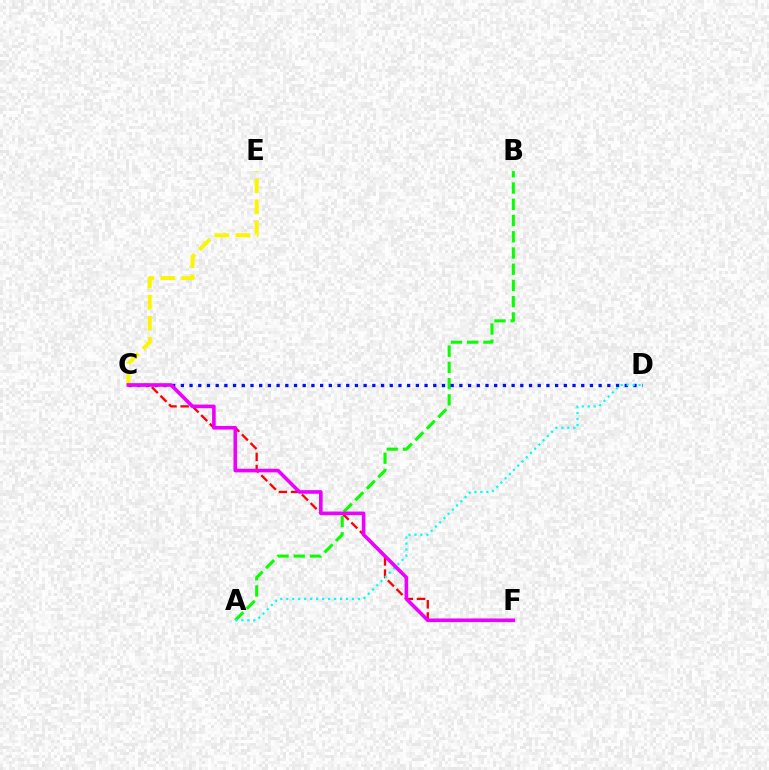{('C', 'E'): [{'color': '#fcf500', 'line_style': 'dashed', 'thickness': 2.86}], ('A', 'B'): [{'color': '#08ff00', 'line_style': 'dashed', 'thickness': 2.21}], ('C', 'D'): [{'color': '#0010ff', 'line_style': 'dotted', 'thickness': 2.36}], ('C', 'F'): [{'color': '#ff0000', 'line_style': 'dashed', 'thickness': 1.66}, {'color': '#ee00ff', 'line_style': 'solid', 'thickness': 2.6}], ('A', 'D'): [{'color': '#00fff6', 'line_style': 'dotted', 'thickness': 1.62}]}